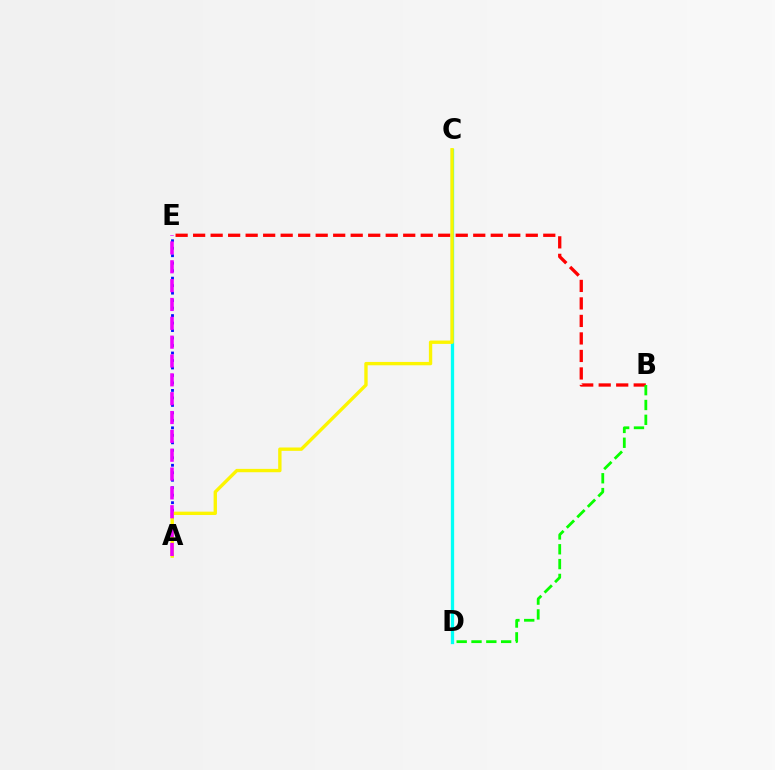{('C', 'D'): [{'color': '#00fff6', 'line_style': 'solid', 'thickness': 2.37}], ('A', 'E'): [{'color': '#0010ff', 'line_style': 'dotted', 'thickness': 2.03}, {'color': '#ee00ff', 'line_style': 'dashed', 'thickness': 2.56}], ('B', 'E'): [{'color': '#ff0000', 'line_style': 'dashed', 'thickness': 2.38}], ('B', 'D'): [{'color': '#08ff00', 'line_style': 'dashed', 'thickness': 2.01}], ('A', 'C'): [{'color': '#fcf500', 'line_style': 'solid', 'thickness': 2.42}]}